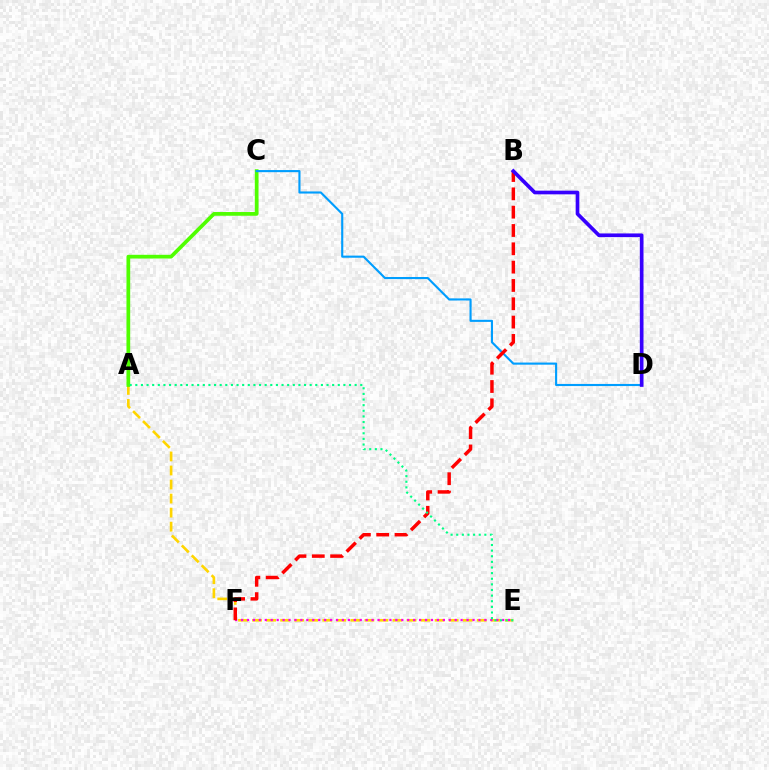{('A', 'E'): [{'color': '#ffd500', 'line_style': 'dashed', 'thickness': 1.91}, {'color': '#00ff86', 'line_style': 'dotted', 'thickness': 1.53}], ('E', 'F'): [{'color': '#ff00ed', 'line_style': 'dotted', 'thickness': 1.61}], ('A', 'C'): [{'color': '#4fff00', 'line_style': 'solid', 'thickness': 2.68}], ('C', 'D'): [{'color': '#009eff', 'line_style': 'solid', 'thickness': 1.53}], ('B', 'F'): [{'color': '#ff0000', 'line_style': 'dashed', 'thickness': 2.49}], ('B', 'D'): [{'color': '#3700ff', 'line_style': 'solid', 'thickness': 2.65}]}